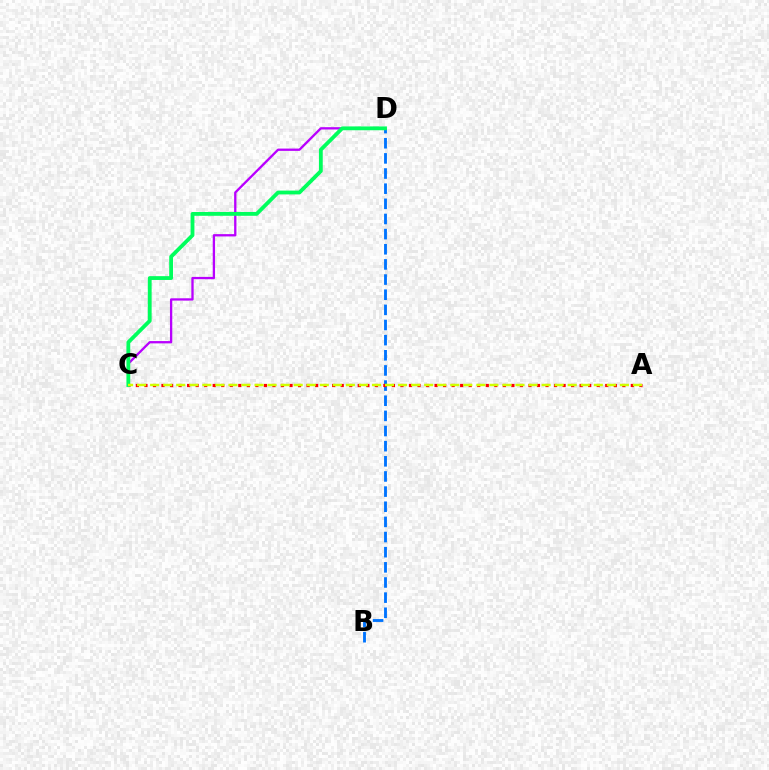{('B', 'D'): [{'color': '#0074ff', 'line_style': 'dashed', 'thickness': 2.06}], ('C', 'D'): [{'color': '#b900ff', 'line_style': 'solid', 'thickness': 1.66}, {'color': '#00ff5c', 'line_style': 'solid', 'thickness': 2.75}], ('A', 'C'): [{'color': '#ff0000', 'line_style': 'dotted', 'thickness': 2.32}, {'color': '#d1ff00', 'line_style': 'dashed', 'thickness': 1.77}]}